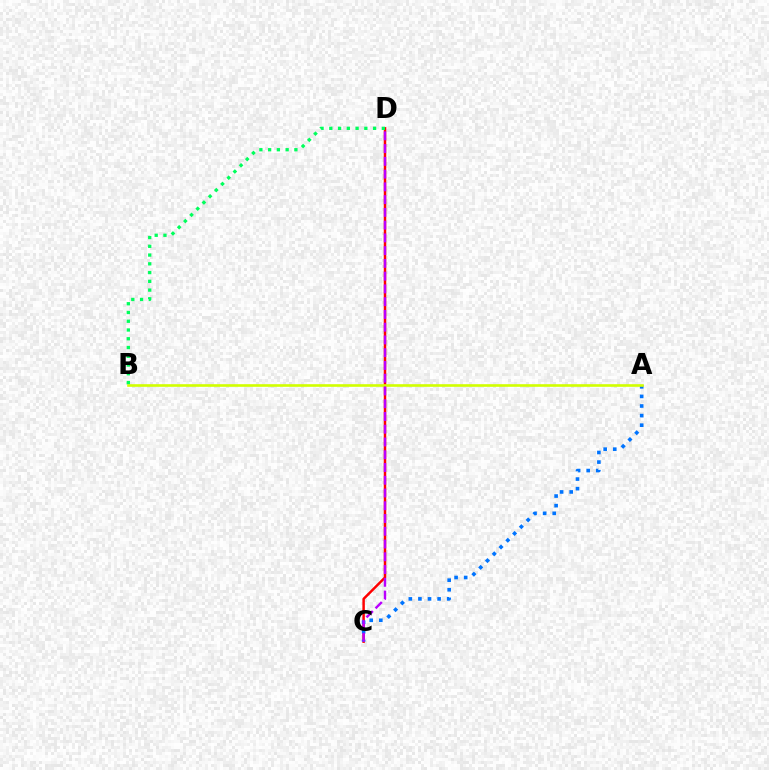{('C', 'D'): [{'color': '#ff0000', 'line_style': 'solid', 'thickness': 1.78}, {'color': '#b900ff', 'line_style': 'dashed', 'thickness': 1.73}], ('A', 'C'): [{'color': '#0074ff', 'line_style': 'dotted', 'thickness': 2.61}], ('A', 'B'): [{'color': '#d1ff00', 'line_style': 'solid', 'thickness': 1.89}], ('B', 'D'): [{'color': '#00ff5c', 'line_style': 'dotted', 'thickness': 2.38}]}